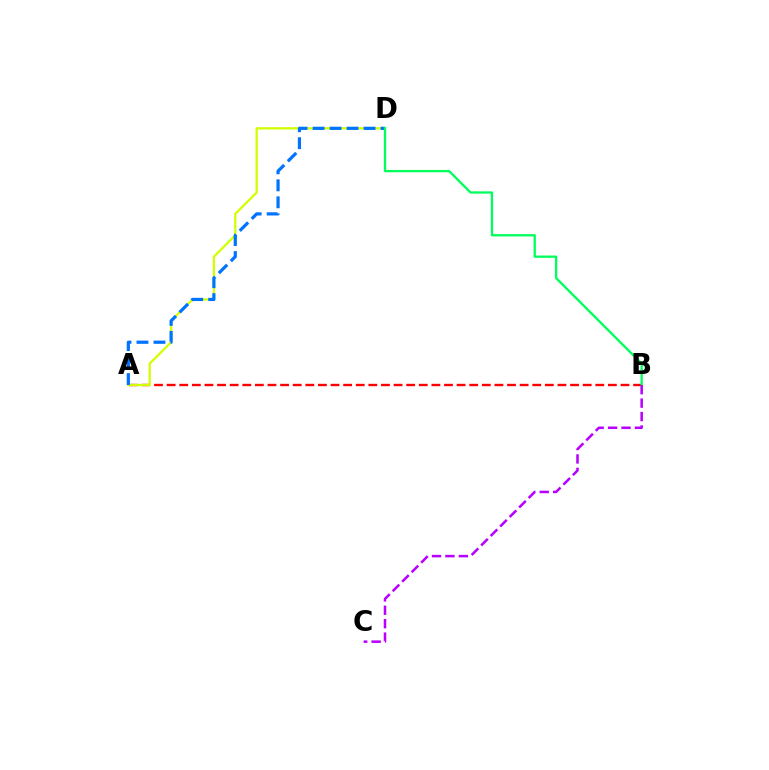{('A', 'B'): [{'color': '#ff0000', 'line_style': 'dashed', 'thickness': 1.71}], ('A', 'D'): [{'color': '#d1ff00', 'line_style': 'solid', 'thickness': 1.64}, {'color': '#0074ff', 'line_style': 'dashed', 'thickness': 2.31}], ('B', 'D'): [{'color': '#00ff5c', 'line_style': 'solid', 'thickness': 1.66}], ('B', 'C'): [{'color': '#b900ff', 'line_style': 'dashed', 'thickness': 1.82}]}